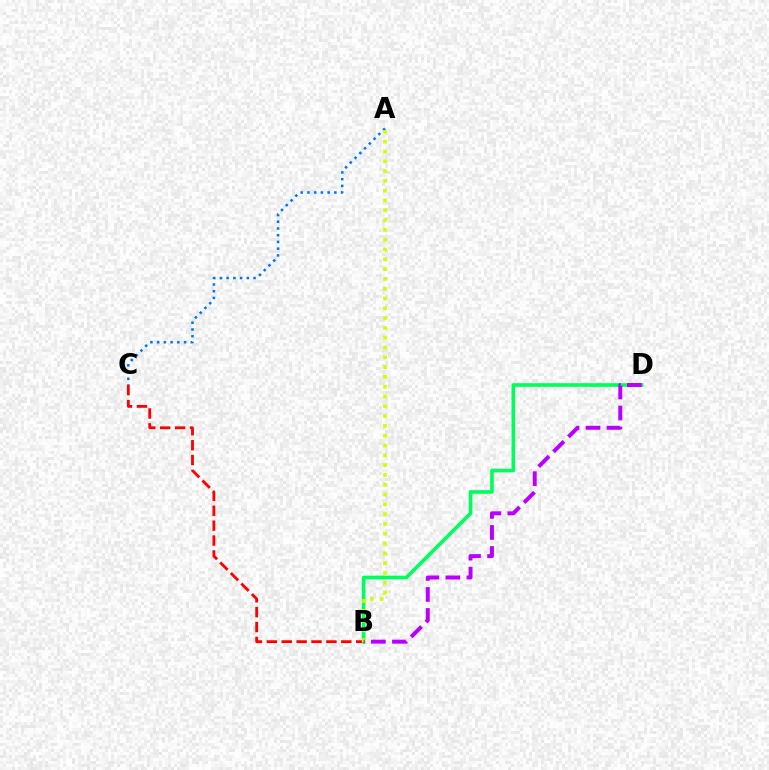{('A', 'C'): [{'color': '#0074ff', 'line_style': 'dotted', 'thickness': 1.83}], ('B', 'C'): [{'color': '#ff0000', 'line_style': 'dashed', 'thickness': 2.02}], ('B', 'D'): [{'color': '#00ff5c', 'line_style': 'solid', 'thickness': 2.62}, {'color': '#b900ff', 'line_style': 'dashed', 'thickness': 2.86}], ('A', 'B'): [{'color': '#d1ff00', 'line_style': 'dotted', 'thickness': 2.66}]}